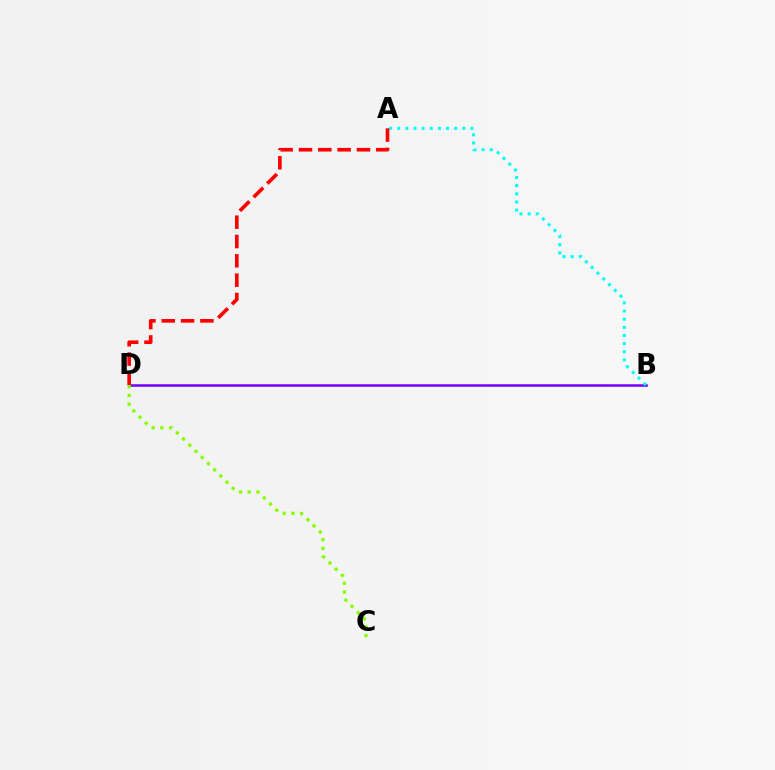{('B', 'D'): [{'color': '#7200ff', 'line_style': 'solid', 'thickness': 1.81}], ('A', 'B'): [{'color': '#00fff6', 'line_style': 'dotted', 'thickness': 2.21}], ('A', 'D'): [{'color': '#ff0000', 'line_style': 'dashed', 'thickness': 2.63}], ('C', 'D'): [{'color': '#84ff00', 'line_style': 'dotted', 'thickness': 2.38}]}